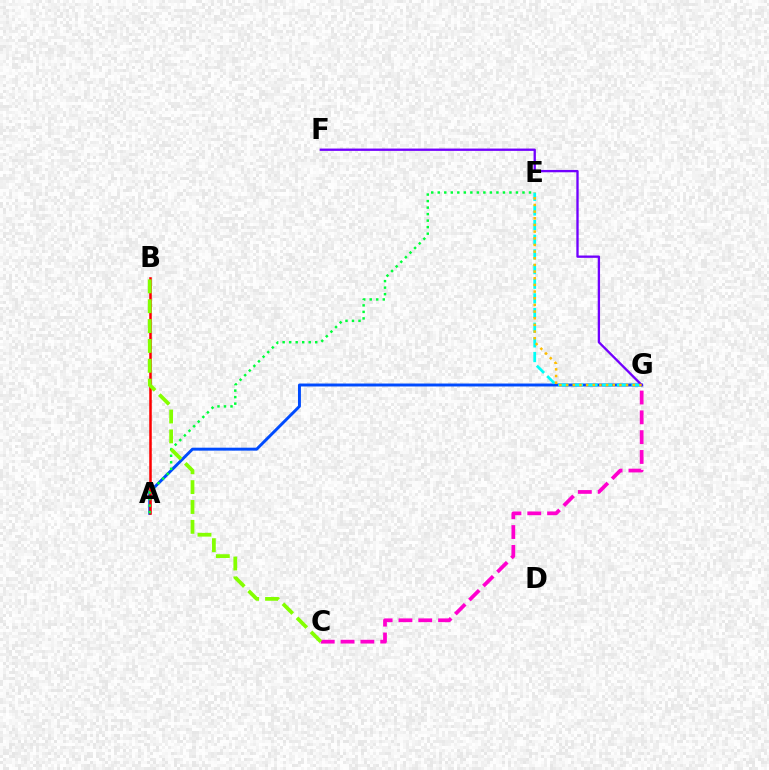{('A', 'G'): [{'color': '#004bff', 'line_style': 'solid', 'thickness': 2.12}], ('C', 'G'): [{'color': '#ff00cf', 'line_style': 'dashed', 'thickness': 2.69}], ('E', 'G'): [{'color': '#00fff6', 'line_style': 'dashed', 'thickness': 1.99}, {'color': '#ffbd00', 'line_style': 'dotted', 'thickness': 1.81}], ('A', 'B'): [{'color': '#ff0000', 'line_style': 'solid', 'thickness': 1.82}], ('A', 'E'): [{'color': '#00ff39', 'line_style': 'dotted', 'thickness': 1.77}], ('B', 'C'): [{'color': '#84ff00', 'line_style': 'dashed', 'thickness': 2.7}], ('F', 'G'): [{'color': '#7200ff', 'line_style': 'solid', 'thickness': 1.68}]}